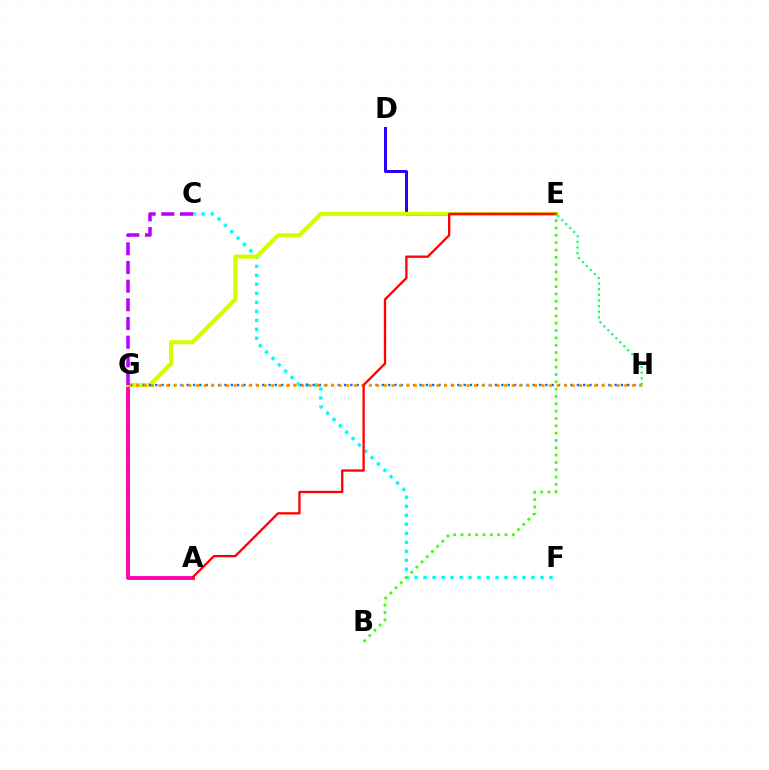{('C', 'F'): [{'color': '#00fff6', 'line_style': 'dotted', 'thickness': 2.44}], ('A', 'G'): [{'color': '#ff00ac', 'line_style': 'solid', 'thickness': 2.76}], ('D', 'E'): [{'color': '#2500ff', 'line_style': 'solid', 'thickness': 2.14}], ('E', 'G'): [{'color': '#d1ff00', 'line_style': 'solid', 'thickness': 2.93}], ('G', 'H'): [{'color': '#0074ff', 'line_style': 'dotted', 'thickness': 1.71}, {'color': '#ff9400', 'line_style': 'dotted', 'thickness': 2.04}], ('C', 'G'): [{'color': '#b900ff', 'line_style': 'dashed', 'thickness': 2.54}], ('A', 'E'): [{'color': '#ff0000', 'line_style': 'solid', 'thickness': 1.66}], ('B', 'E'): [{'color': '#3dff00', 'line_style': 'dotted', 'thickness': 1.99}], ('E', 'H'): [{'color': '#00ff5c', 'line_style': 'dotted', 'thickness': 1.53}]}